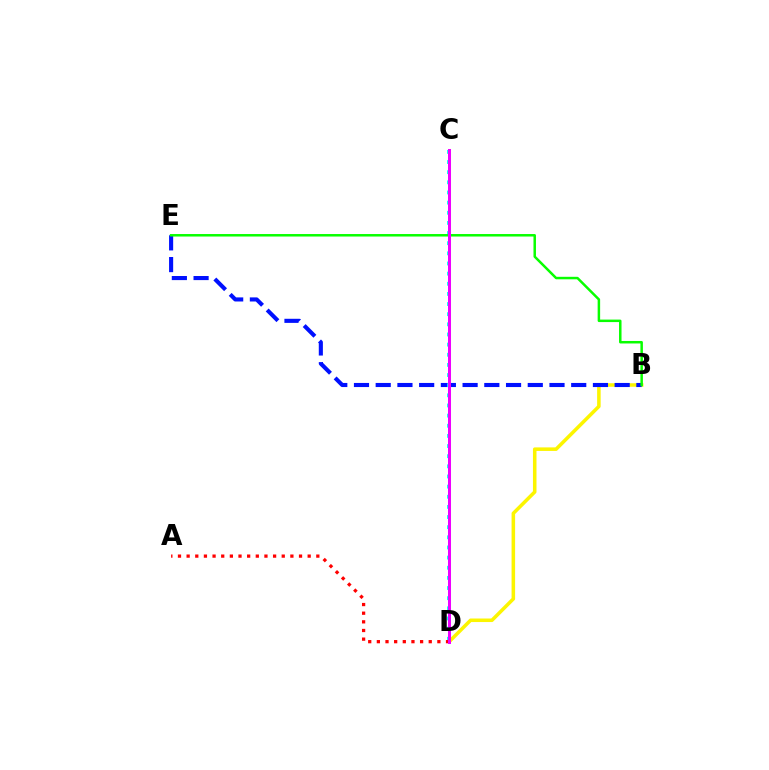{('B', 'D'): [{'color': '#fcf500', 'line_style': 'solid', 'thickness': 2.55}], ('B', 'E'): [{'color': '#0010ff', 'line_style': 'dashed', 'thickness': 2.95}, {'color': '#08ff00', 'line_style': 'solid', 'thickness': 1.79}], ('C', 'D'): [{'color': '#00fff6', 'line_style': 'dotted', 'thickness': 2.76}, {'color': '#ee00ff', 'line_style': 'solid', 'thickness': 2.16}], ('A', 'D'): [{'color': '#ff0000', 'line_style': 'dotted', 'thickness': 2.35}]}